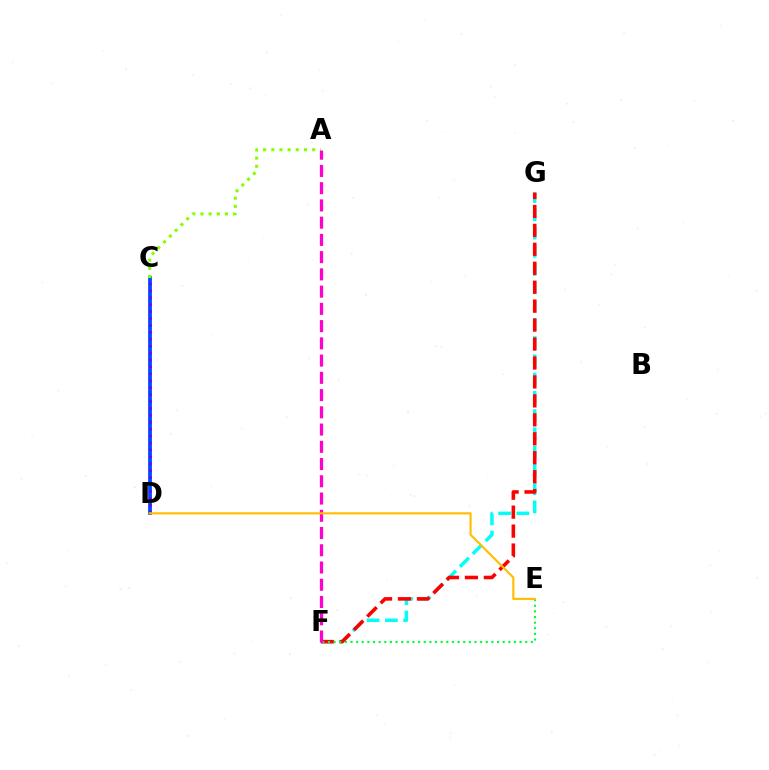{('F', 'G'): [{'color': '#00fff6', 'line_style': 'dashed', 'thickness': 2.48}, {'color': '#ff0000', 'line_style': 'dashed', 'thickness': 2.57}], ('C', 'D'): [{'color': '#004bff', 'line_style': 'solid', 'thickness': 2.73}, {'color': '#7200ff', 'line_style': 'dotted', 'thickness': 1.88}], ('A', 'C'): [{'color': '#84ff00', 'line_style': 'dotted', 'thickness': 2.22}], ('E', 'F'): [{'color': '#00ff39', 'line_style': 'dotted', 'thickness': 1.53}], ('A', 'F'): [{'color': '#ff00cf', 'line_style': 'dashed', 'thickness': 2.34}], ('D', 'E'): [{'color': '#ffbd00', 'line_style': 'solid', 'thickness': 1.53}]}